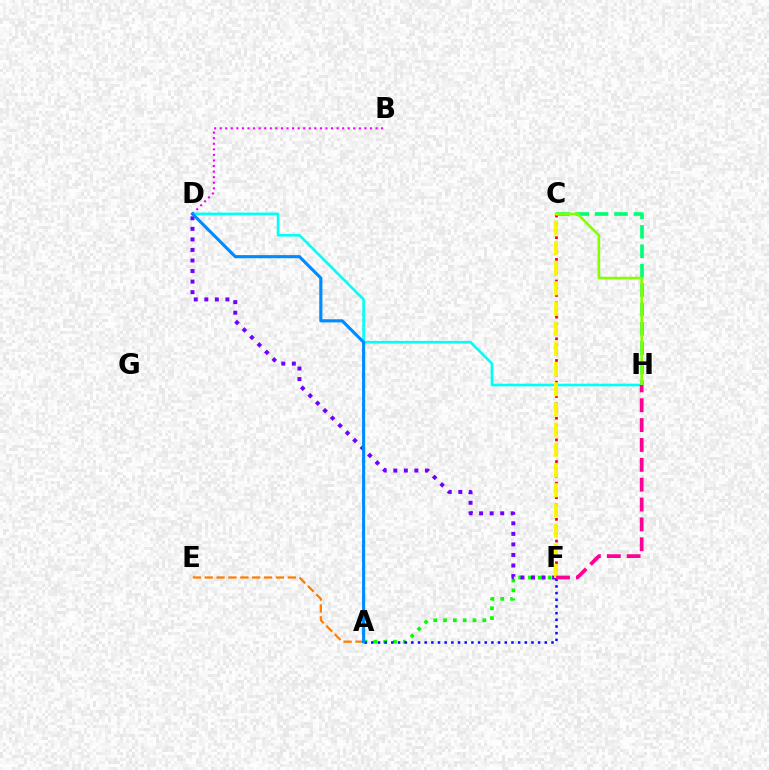{('B', 'D'): [{'color': '#ee00ff', 'line_style': 'dotted', 'thickness': 1.51}], ('C', 'F'): [{'color': '#ff0000', 'line_style': 'dotted', 'thickness': 1.96}, {'color': '#fcf500', 'line_style': 'dashed', 'thickness': 2.74}], ('C', 'H'): [{'color': '#00ff74', 'line_style': 'dashed', 'thickness': 2.64}, {'color': '#84ff00', 'line_style': 'solid', 'thickness': 1.87}], ('A', 'E'): [{'color': '#ff7c00', 'line_style': 'dashed', 'thickness': 1.61}], ('D', 'H'): [{'color': '#00fff6', 'line_style': 'solid', 'thickness': 1.9}], ('A', 'F'): [{'color': '#08ff00', 'line_style': 'dotted', 'thickness': 2.67}, {'color': '#0010ff', 'line_style': 'dotted', 'thickness': 1.81}], ('D', 'F'): [{'color': '#7200ff', 'line_style': 'dotted', 'thickness': 2.87}], ('F', 'H'): [{'color': '#ff0094', 'line_style': 'dashed', 'thickness': 2.7}], ('A', 'D'): [{'color': '#008cff', 'line_style': 'solid', 'thickness': 2.25}]}